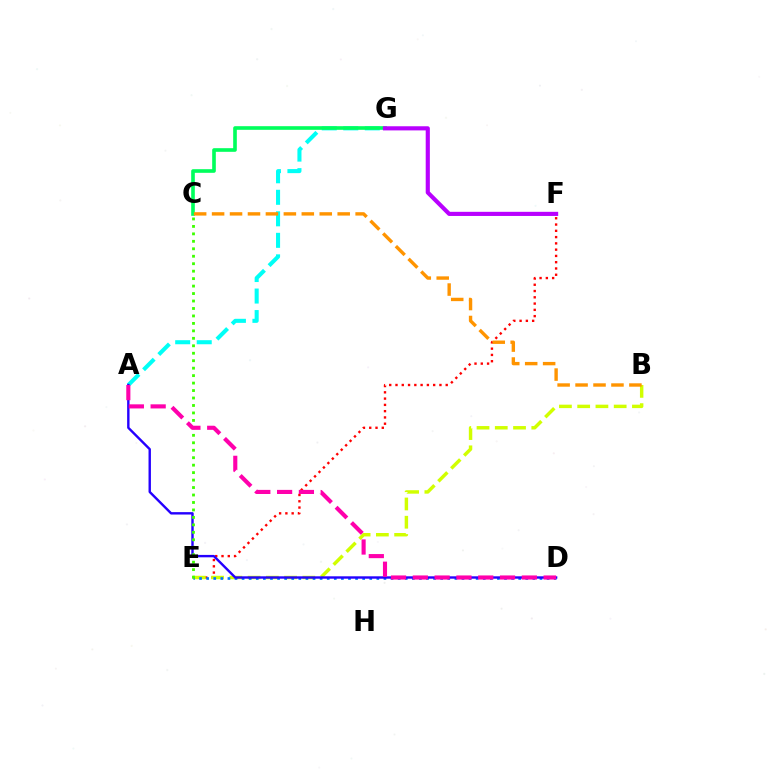{('E', 'F'): [{'color': '#ff0000', 'line_style': 'dotted', 'thickness': 1.71}], ('A', 'G'): [{'color': '#00fff6', 'line_style': 'dashed', 'thickness': 2.92}], ('C', 'G'): [{'color': '#00ff5c', 'line_style': 'solid', 'thickness': 2.61}], ('B', 'E'): [{'color': '#d1ff00', 'line_style': 'dashed', 'thickness': 2.48}], ('B', 'C'): [{'color': '#ff9400', 'line_style': 'dashed', 'thickness': 2.44}], ('D', 'E'): [{'color': '#0074ff', 'line_style': 'dotted', 'thickness': 1.93}], ('A', 'D'): [{'color': '#2500ff', 'line_style': 'solid', 'thickness': 1.73}, {'color': '#ff00ac', 'line_style': 'dashed', 'thickness': 2.96}], ('C', 'E'): [{'color': '#3dff00', 'line_style': 'dotted', 'thickness': 2.03}], ('F', 'G'): [{'color': '#b900ff', 'line_style': 'solid', 'thickness': 2.98}]}